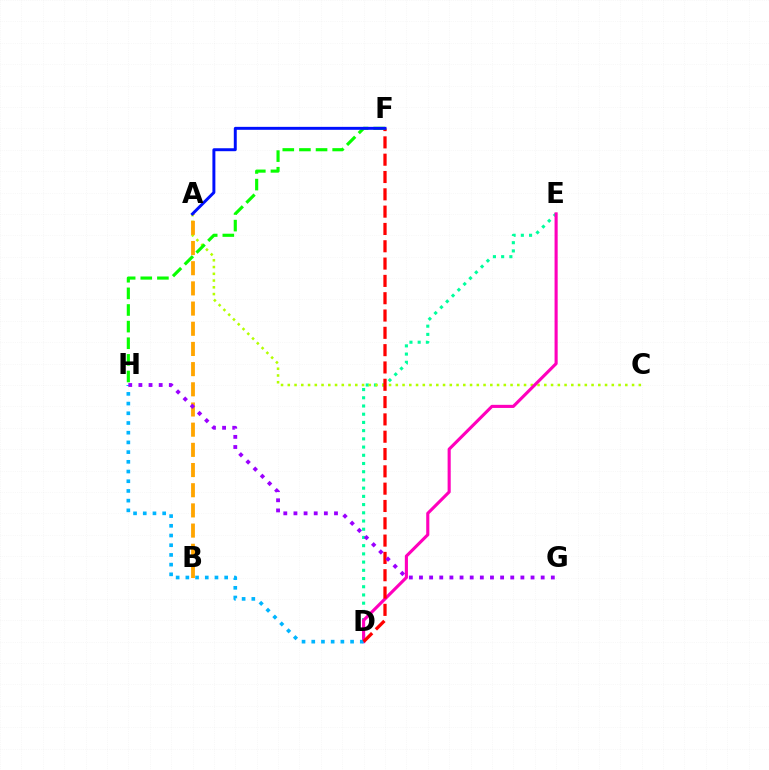{('D', 'E'): [{'color': '#00ff9d', 'line_style': 'dotted', 'thickness': 2.23}, {'color': '#ff00bd', 'line_style': 'solid', 'thickness': 2.24}], ('A', 'C'): [{'color': '#b3ff00', 'line_style': 'dotted', 'thickness': 1.83}], ('A', 'B'): [{'color': '#ffa500', 'line_style': 'dashed', 'thickness': 2.74}], ('D', 'H'): [{'color': '#00b5ff', 'line_style': 'dotted', 'thickness': 2.64}], ('D', 'F'): [{'color': '#ff0000', 'line_style': 'dashed', 'thickness': 2.35}], ('F', 'H'): [{'color': '#08ff00', 'line_style': 'dashed', 'thickness': 2.26}], ('A', 'F'): [{'color': '#0010ff', 'line_style': 'solid', 'thickness': 2.13}], ('G', 'H'): [{'color': '#9b00ff', 'line_style': 'dotted', 'thickness': 2.76}]}